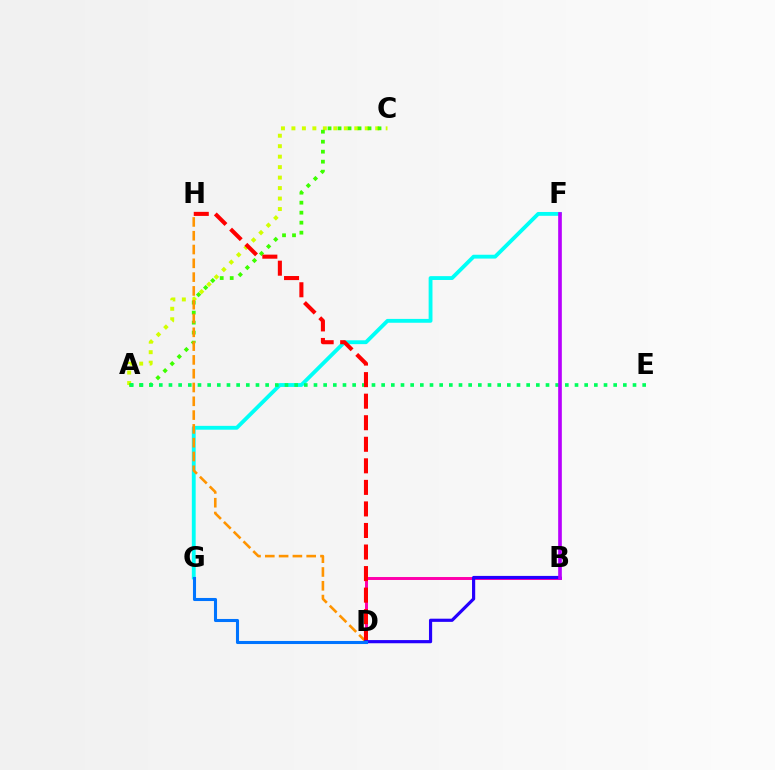{('A', 'C'): [{'color': '#d1ff00', 'line_style': 'dotted', 'thickness': 2.85}, {'color': '#3dff00', 'line_style': 'dotted', 'thickness': 2.72}], ('F', 'G'): [{'color': '#00fff6', 'line_style': 'solid', 'thickness': 2.77}], ('A', 'E'): [{'color': '#00ff5c', 'line_style': 'dotted', 'thickness': 2.63}], ('D', 'H'): [{'color': '#ff9400', 'line_style': 'dashed', 'thickness': 1.87}, {'color': '#ff0000', 'line_style': 'dashed', 'thickness': 2.93}], ('B', 'D'): [{'color': '#ff00ac', 'line_style': 'solid', 'thickness': 2.13}, {'color': '#2500ff', 'line_style': 'solid', 'thickness': 2.28}], ('D', 'G'): [{'color': '#0074ff', 'line_style': 'solid', 'thickness': 2.21}], ('B', 'F'): [{'color': '#b900ff', 'line_style': 'solid', 'thickness': 2.63}]}